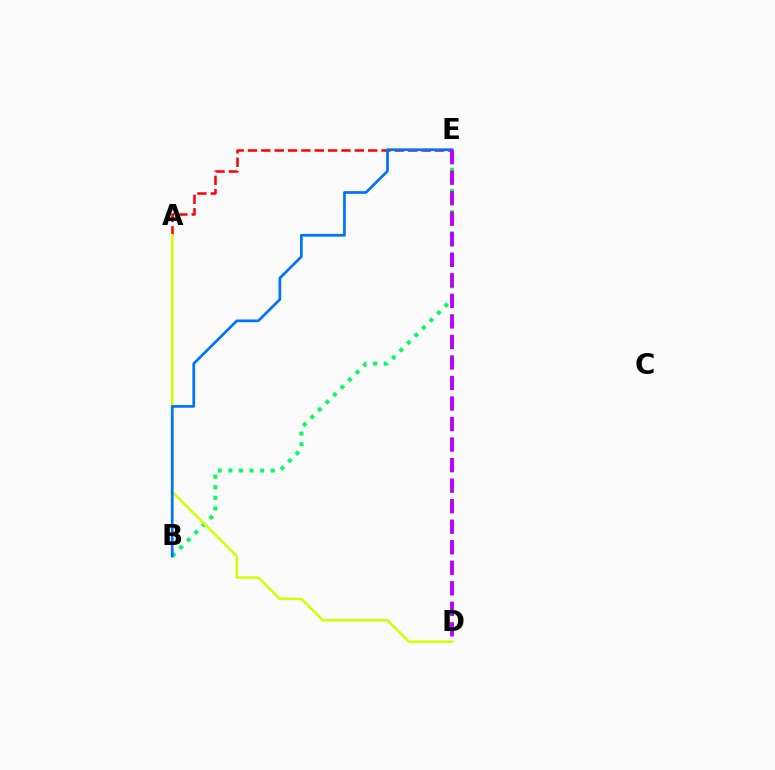{('A', 'E'): [{'color': '#ff0000', 'line_style': 'dashed', 'thickness': 1.81}], ('B', 'E'): [{'color': '#00ff5c', 'line_style': 'dotted', 'thickness': 2.88}, {'color': '#0074ff', 'line_style': 'solid', 'thickness': 1.96}], ('A', 'D'): [{'color': '#d1ff00', 'line_style': 'solid', 'thickness': 1.8}], ('D', 'E'): [{'color': '#b900ff', 'line_style': 'dashed', 'thickness': 2.79}]}